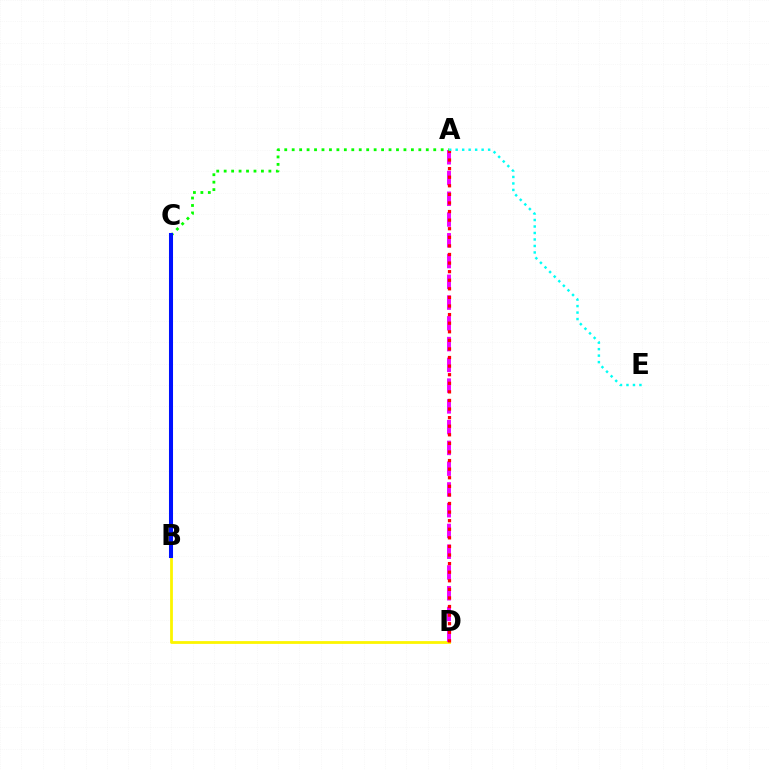{('B', 'D'): [{'color': '#fcf500', 'line_style': 'solid', 'thickness': 2.01}], ('A', 'D'): [{'color': '#ee00ff', 'line_style': 'dashed', 'thickness': 2.82}, {'color': '#ff0000', 'line_style': 'dotted', 'thickness': 2.33}], ('A', 'C'): [{'color': '#08ff00', 'line_style': 'dotted', 'thickness': 2.02}], ('A', 'E'): [{'color': '#00fff6', 'line_style': 'dotted', 'thickness': 1.76}], ('B', 'C'): [{'color': '#0010ff', 'line_style': 'solid', 'thickness': 2.91}]}